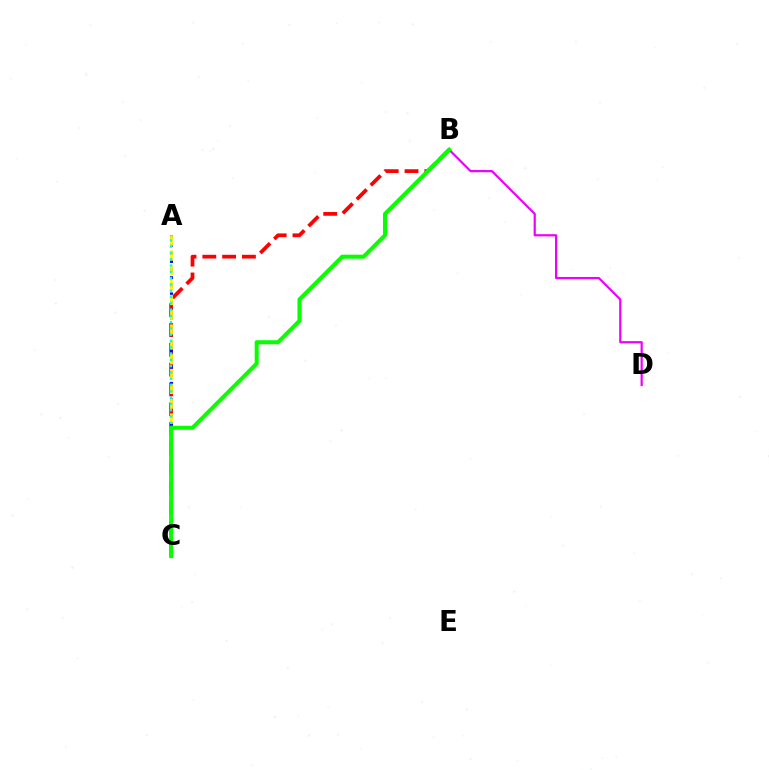{('B', 'C'): [{'color': '#ff0000', 'line_style': 'dashed', 'thickness': 2.69}, {'color': '#08ff00', 'line_style': 'solid', 'thickness': 2.89}], ('A', 'C'): [{'color': '#0010ff', 'line_style': 'dotted', 'thickness': 2.21}, {'color': '#fcf500', 'line_style': 'dashed', 'thickness': 2.01}, {'color': '#00fff6', 'line_style': 'dotted', 'thickness': 1.71}], ('B', 'D'): [{'color': '#ee00ff', 'line_style': 'solid', 'thickness': 1.59}]}